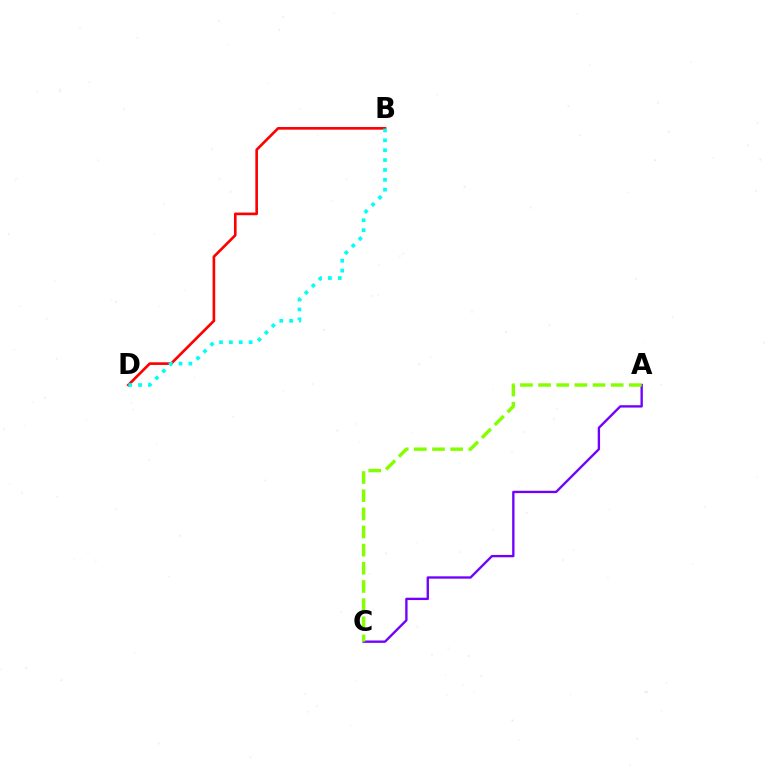{('B', 'D'): [{'color': '#ff0000', 'line_style': 'solid', 'thickness': 1.9}, {'color': '#00fff6', 'line_style': 'dotted', 'thickness': 2.68}], ('A', 'C'): [{'color': '#7200ff', 'line_style': 'solid', 'thickness': 1.69}, {'color': '#84ff00', 'line_style': 'dashed', 'thickness': 2.47}]}